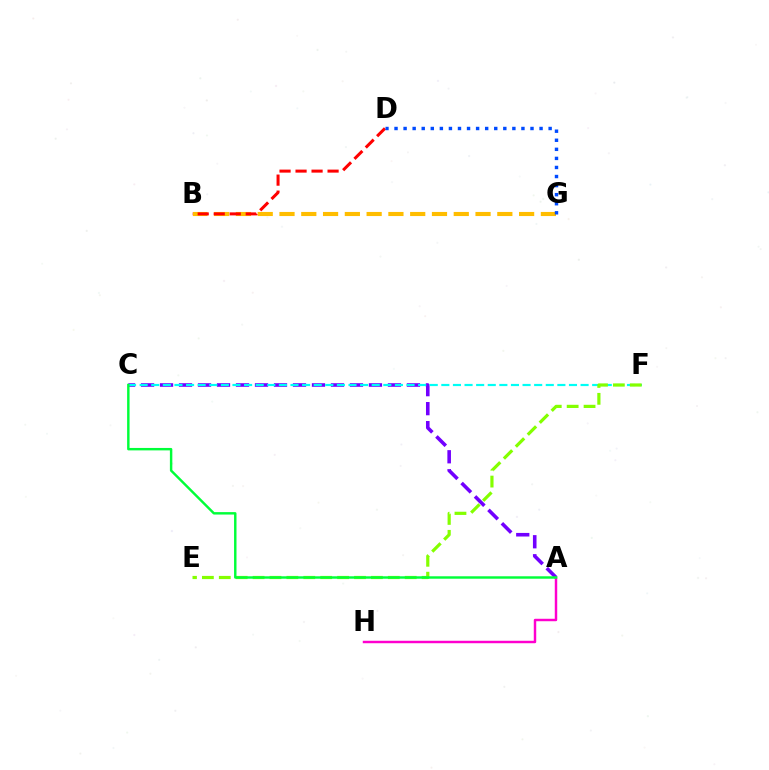{('A', 'C'): [{'color': '#7200ff', 'line_style': 'dashed', 'thickness': 2.58}, {'color': '#00ff39', 'line_style': 'solid', 'thickness': 1.76}], ('B', 'G'): [{'color': '#ffbd00', 'line_style': 'dashed', 'thickness': 2.96}], ('C', 'F'): [{'color': '#00fff6', 'line_style': 'dashed', 'thickness': 1.58}], ('A', 'H'): [{'color': '#ff00cf', 'line_style': 'solid', 'thickness': 1.77}], ('B', 'D'): [{'color': '#ff0000', 'line_style': 'dashed', 'thickness': 2.18}], ('E', 'F'): [{'color': '#84ff00', 'line_style': 'dashed', 'thickness': 2.3}], ('D', 'G'): [{'color': '#004bff', 'line_style': 'dotted', 'thickness': 2.46}]}